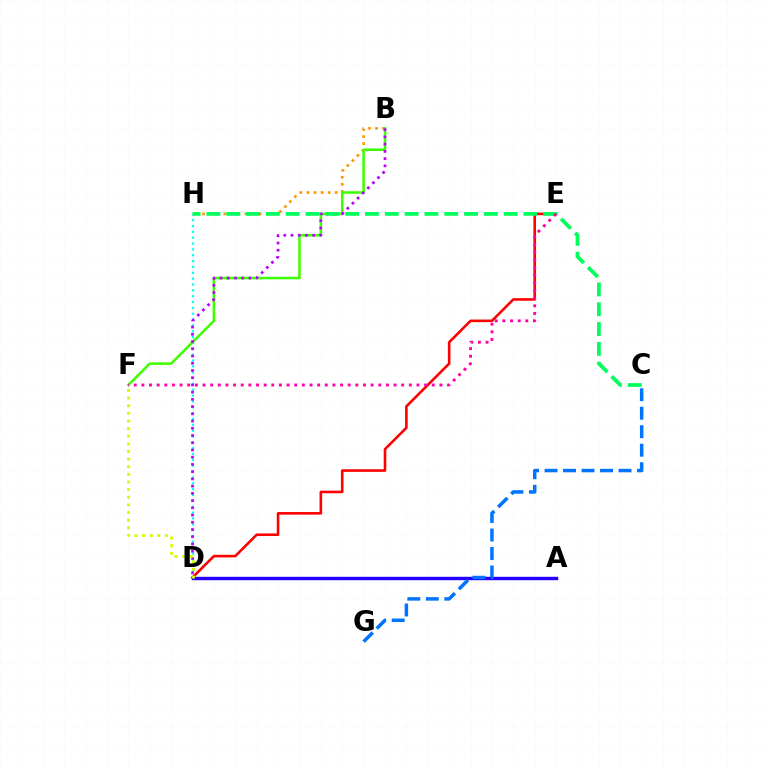{('D', 'H'): [{'color': '#00fff6', 'line_style': 'dotted', 'thickness': 1.59}], ('B', 'H'): [{'color': '#ff9400', 'line_style': 'dotted', 'thickness': 1.92}], ('D', 'E'): [{'color': '#ff0000', 'line_style': 'solid', 'thickness': 1.87}], ('B', 'F'): [{'color': '#3dff00', 'line_style': 'solid', 'thickness': 1.83}], ('B', 'D'): [{'color': '#b900ff', 'line_style': 'dotted', 'thickness': 1.96}], ('C', 'H'): [{'color': '#00ff5c', 'line_style': 'dashed', 'thickness': 2.69}], ('A', 'D'): [{'color': '#2500ff', 'line_style': 'solid', 'thickness': 2.47}], ('C', 'G'): [{'color': '#0074ff', 'line_style': 'dashed', 'thickness': 2.51}], ('D', 'F'): [{'color': '#d1ff00', 'line_style': 'dotted', 'thickness': 2.07}], ('E', 'F'): [{'color': '#ff00ac', 'line_style': 'dotted', 'thickness': 2.08}]}